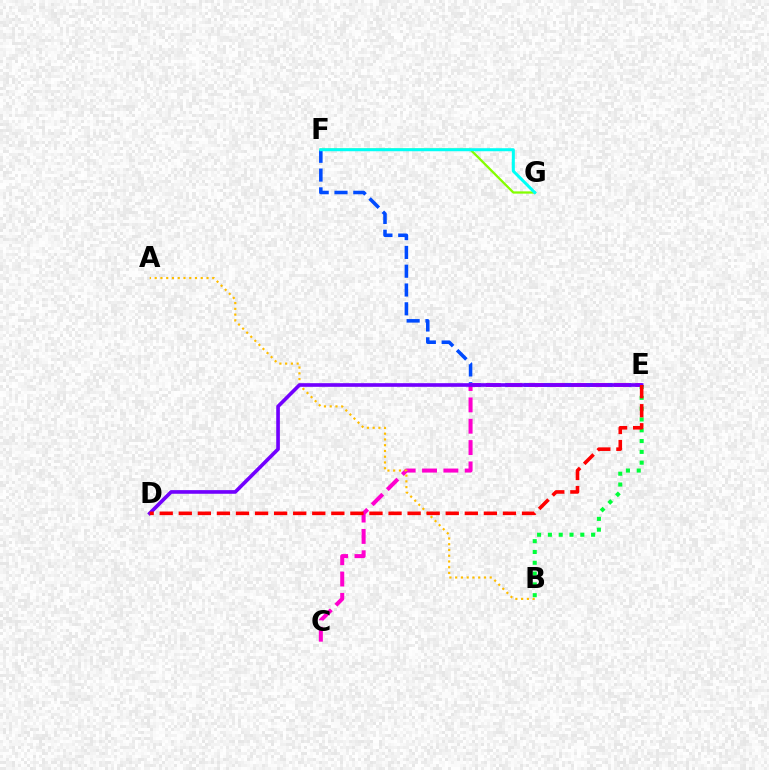{('E', 'F'): [{'color': '#004bff', 'line_style': 'dashed', 'thickness': 2.55}], ('C', 'E'): [{'color': '#ff00cf', 'line_style': 'dashed', 'thickness': 2.9}], ('A', 'B'): [{'color': '#ffbd00', 'line_style': 'dotted', 'thickness': 1.56}], ('B', 'E'): [{'color': '#00ff39', 'line_style': 'dotted', 'thickness': 2.94}], ('D', 'E'): [{'color': '#7200ff', 'line_style': 'solid', 'thickness': 2.62}, {'color': '#ff0000', 'line_style': 'dashed', 'thickness': 2.59}], ('F', 'G'): [{'color': '#84ff00', 'line_style': 'solid', 'thickness': 1.63}, {'color': '#00fff6', 'line_style': 'solid', 'thickness': 2.18}]}